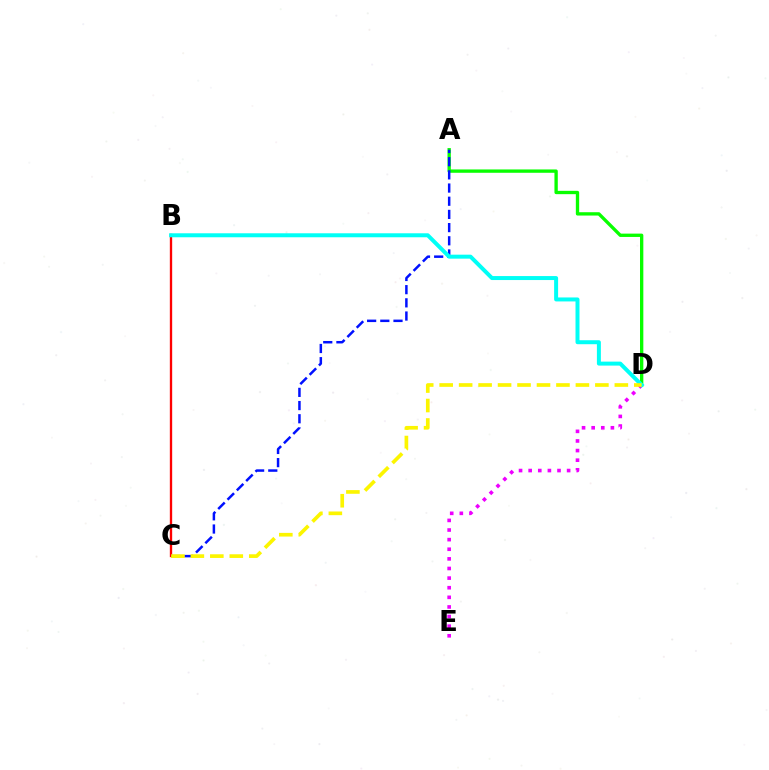{('A', 'D'): [{'color': '#08ff00', 'line_style': 'solid', 'thickness': 2.4}], ('D', 'E'): [{'color': '#ee00ff', 'line_style': 'dotted', 'thickness': 2.61}], ('B', 'C'): [{'color': '#ff0000', 'line_style': 'solid', 'thickness': 1.68}], ('A', 'C'): [{'color': '#0010ff', 'line_style': 'dashed', 'thickness': 1.79}], ('B', 'D'): [{'color': '#00fff6', 'line_style': 'solid', 'thickness': 2.87}], ('C', 'D'): [{'color': '#fcf500', 'line_style': 'dashed', 'thickness': 2.64}]}